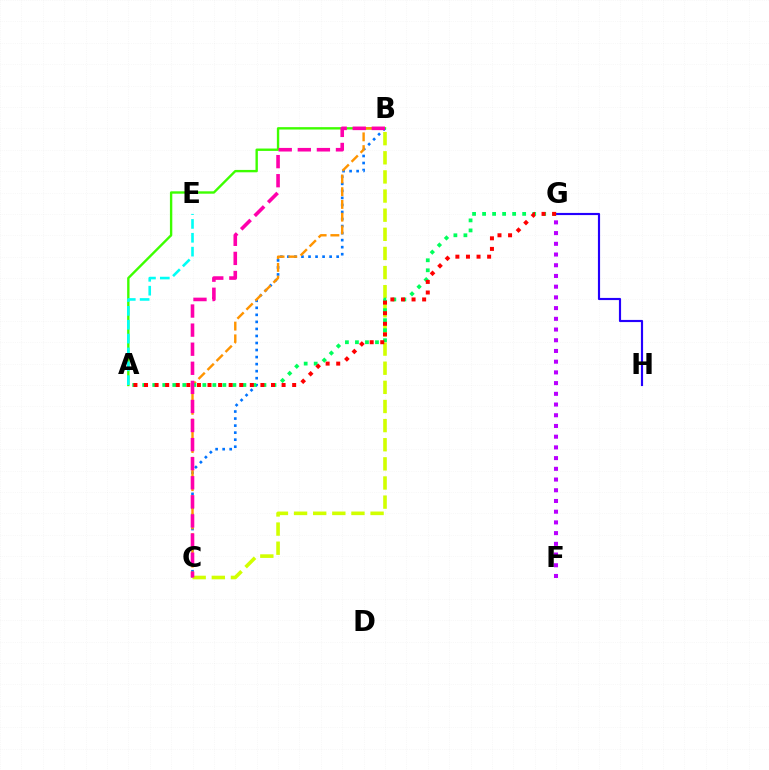{('G', 'H'): [{'color': '#2500ff', 'line_style': 'solid', 'thickness': 1.55}], ('A', 'B'): [{'color': '#3dff00', 'line_style': 'solid', 'thickness': 1.72}], ('B', 'C'): [{'color': '#0074ff', 'line_style': 'dotted', 'thickness': 1.91}, {'color': '#ff9400', 'line_style': 'dashed', 'thickness': 1.73}, {'color': '#d1ff00', 'line_style': 'dashed', 'thickness': 2.6}, {'color': '#ff00ac', 'line_style': 'dashed', 'thickness': 2.59}], ('A', 'G'): [{'color': '#00ff5c', 'line_style': 'dotted', 'thickness': 2.72}, {'color': '#ff0000', 'line_style': 'dotted', 'thickness': 2.88}], ('A', 'E'): [{'color': '#00fff6', 'line_style': 'dashed', 'thickness': 1.88}], ('F', 'G'): [{'color': '#b900ff', 'line_style': 'dotted', 'thickness': 2.91}]}